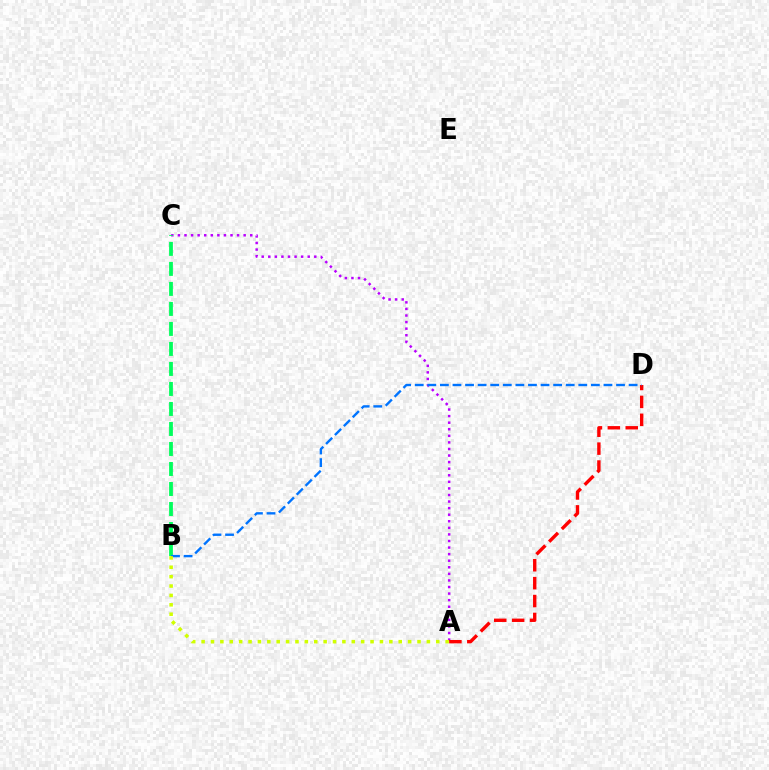{('A', 'C'): [{'color': '#b900ff', 'line_style': 'dotted', 'thickness': 1.79}], ('A', 'D'): [{'color': '#ff0000', 'line_style': 'dashed', 'thickness': 2.43}], ('B', 'C'): [{'color': '#00ff5c', 'line_style': 'dashed', 'thickness': 2.72}], ('B', 'D'): [{'color': '#0074ff', 'line_style': 'dashed', 'thickness': 1.71}], ('A', 'B'): [{'color': '#d1ff00', 'line_style': 'dotted', 'thickness': 2.55}]}